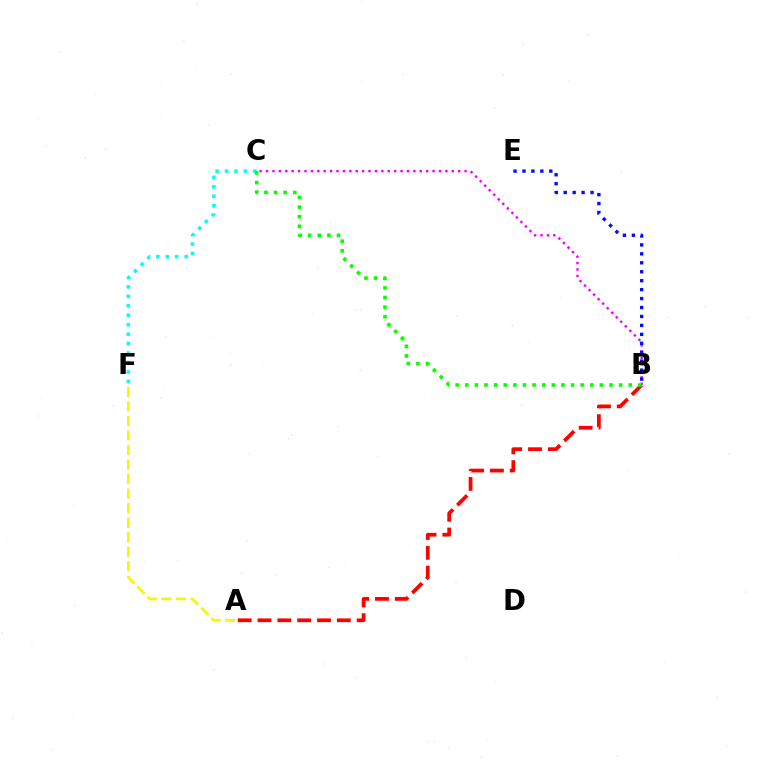{('C', 'F'): [{'color': '#00fff6', 'line_style': 'dotted', 'thickness': 2.57}], ('A', 'F'): [{'color': '#fcf500', 'line_style': 'dashed', 'thickness': 1.97}], ('B', 'C'): [{'color': '#ee00ff', 'line_style': 'dotted', 'thickness': 1.74}, {'color': '#08ff00', 'line_style': 'dotted', 'thickness': 2.61}], ('A', 'B'): [{'color': '#ff0000', 'line_style': 'dashed', 'thickness': 2.69}], ('B', 'E'): [{'color': '#0010ff', 'line_style': 'dotted', 'thickness': 2.43}]}